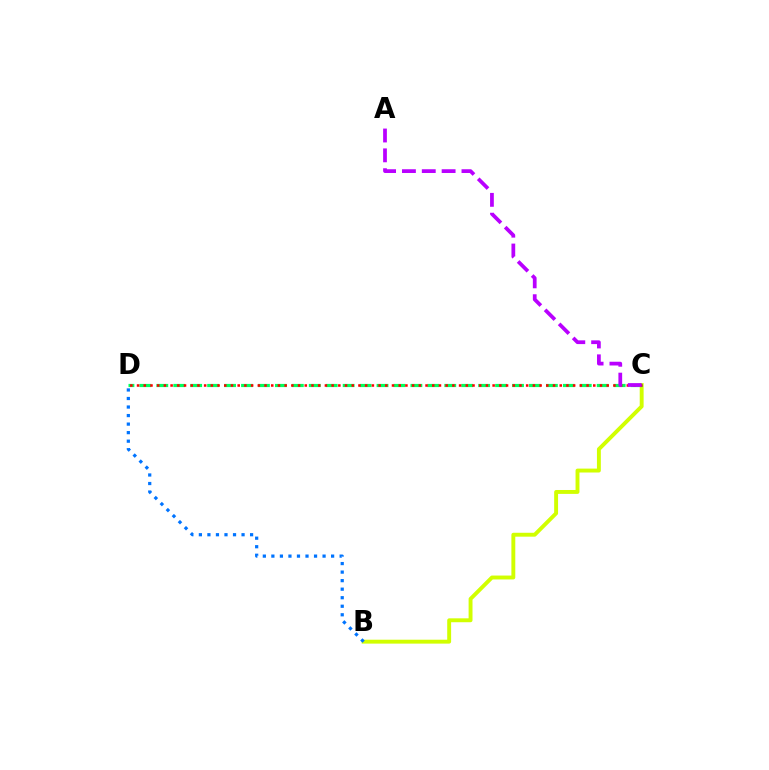{('B', 'C'): [{'color': '#d1ff00', 'line_style': 'solid', 'thickness': 2.81}], ('B', 'D'): [{'color': '#0074ff', 'line_style': 'dotted', 'thickness': 2.32}], ('C', 'D'): [{'color': '#00ff5c', 'line_style': 'dashed', 'thickness': 2.3}, {'color': '#ff0000', 'line_style': 'dotted', 'thickness': 1.82}], ('A', 'C'): [{'color': '#b900ff', 'line_style': 'dashed', 'thickness': 2.7}]}